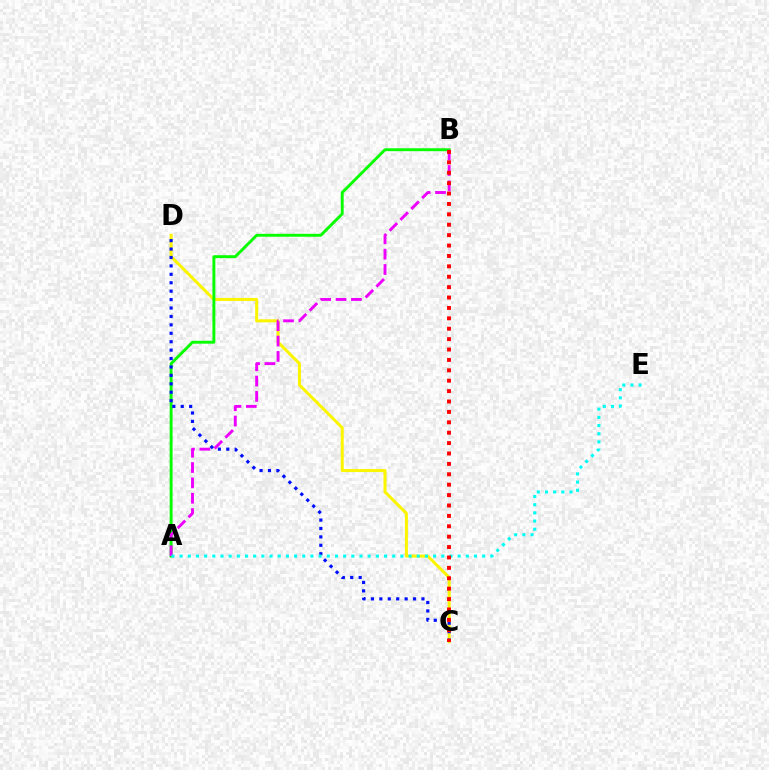{('C', 'D'): [{'color': '#fcf500', 'line_style': 'solid', 'thickness': 2.18}, {'color': '#0010ff', 'line_style': 'dotted', 'thickness': 2.29}], ('A', 'B'): [{'color': '#08ff00', 'line_style': 'solid', 'thickness': 2.1}, {'color': '#ee00ff', 'line_style': 'dashed', 'thickness': 2.08}], ('A', 'E'): [{'color': '#00fff6', 'line_style': 'dotted', 'thickness': 2.22}], ('B', 'C'): [{'color': '#ff0000', 'line_style': 'dotted', 'thickness': 2.83}]}